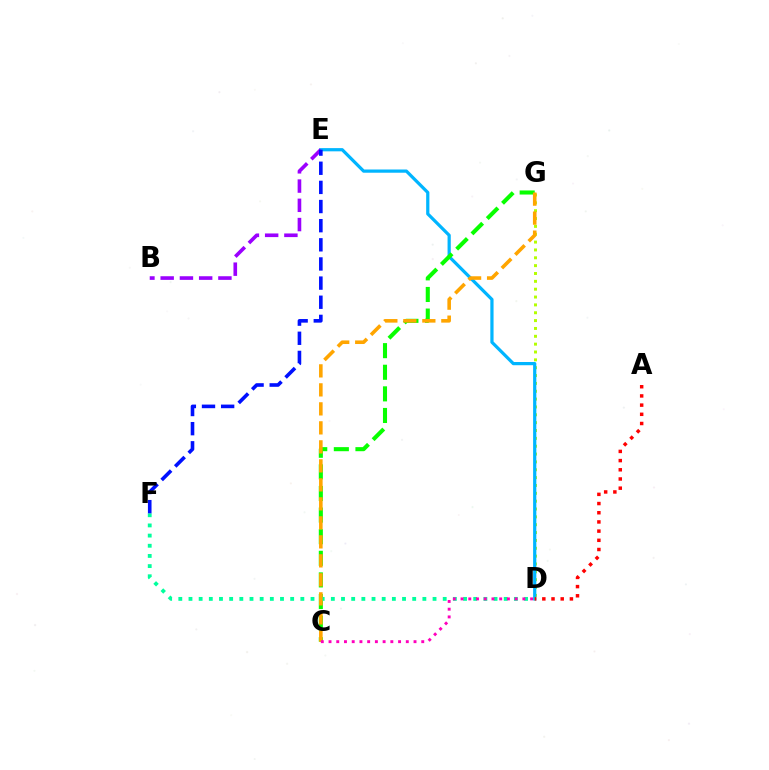{('D', 'G'): [{'color': '#b3ff00', 'line_style': 'dotted', 'thickness': 2.13}], ('D', 'E'): [{'color': '#00b5ff', 'line_style': 'solid', 'thickness': 2.32}], ('C', 'G'): [{'color': '#08ff00', 'line_style': 'dashed', 'thickness': 2.94}, {'color': '#ffa500', 'line_style': 'dashed', 'thickness': 2.58}], ('B', 'E'): [{'color': '#9b00ff', 'line_style': 'dashed', 'thickness': 2.61}], ('D', 'F'): [{'color': '#00ff9d', 'line_style': 'dotted', 'thickness': 2.76}], ('E', 'F'): [{'color': '#0010ff', 'line_style': 'dashed', 'thickness': 2.6}], ('A', 'D'): [{'color': '#ff0000', 'line_style': 'dotted', 'thickness': 2.5}], ('C', 'D'): [{'color': '#ff00bd', 'line_style': 'dotted', 'thickness': 2.1}]}